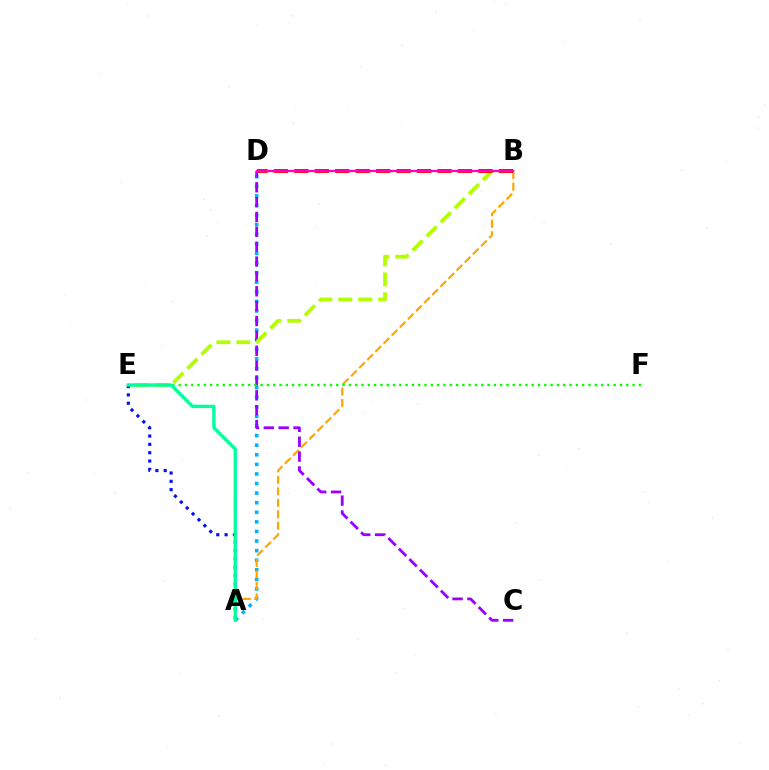{('A', 'D'): [{'color': '#00b5ff', 'line_style': 'dotted', 'thickness': 2.6}], ('A', 'B'): [{'color': '#ffa500', 'line_style': 'dashed', 'thickness': 1.56}], ('C', 'D'): [{'color': '#9b00ff', 'line_style': 'dashed', 'thickness': 2.02}], ('B', 'E'): [{'color': '#b3ff00', 'line_style': 'dashed', 'thickness': 2.71}], ('E', 'F'): [{'color': '#08ff00', 'line_style': 'dotted', 'thickness': 1.71}], ('A', 'E'): [{'color': '#0010ff', 'line_style': 'dotted', 'thickness': 2.26}, {'color': '#00ff9d', 'line_style': 'solid', 'thickness': 2.39}], ('B', 'D'): [{'color': '#ff0000', 'line_style': 'dashed', 'thickness': 2.78}, {'color': '#ff00bd', 'line_style': 'solid', 'thickness': 1.62}]}